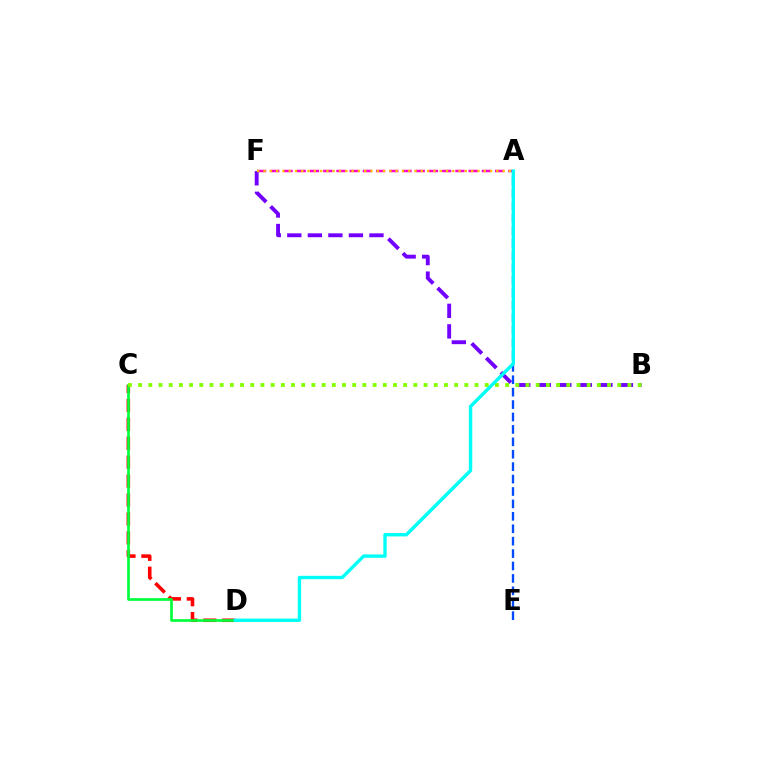{('A', 'F'): [{'color': '#ff00cf', 'line_style': 'dashed', 'thickness': 1.8}, {'color': '#ffbd00', 'line_style': 'dotted', 'thickness': 1.71}], ('C', 'D'): [{'color': '#ff0000', 'line_style': 'dashed', 'thickness': 2.57}, {'color': '#00ff39', 'line_style': 'solid', 'thickness': 1.94}], ('B', 'F'): [{'color': '#7200ff', 'line_style': 'dashed', 'thickness': 2.79}], ('A', 'E'): [{'color': '#004bff', 'line_style': 'dashed', 'thickness': 1.69}], ('B', 'C'): [{'color': '#84ff00', 'line_style': 'dotted', 'thickness': 2.77}], ('A', 'D'): [{'color': '#00fff6', 'line_style': 'solid', 'thickness': 2.43}]}